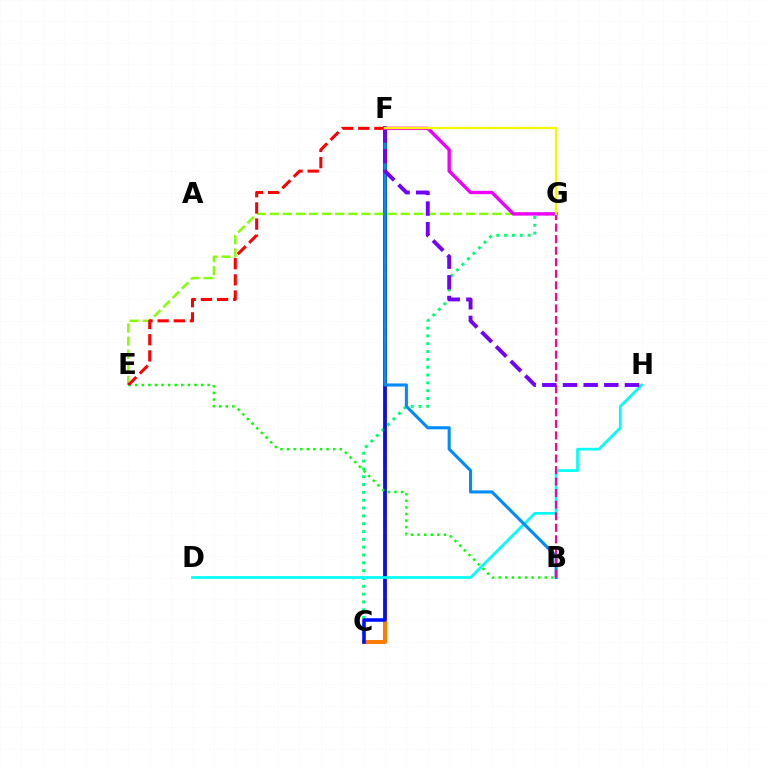{('C', 'G'): [{'color': '#00ff74', 'line_style': 'dotted', 'thickness': 2.13}], ('C', 'F'): [{'color': '#ff7c00', 'line_style': 'solid', 'thickness': 2.9}, {'color': '#0010ff', 'line_style': 'solid', 'thickness': 2.58}], ('D', 'H'): [{'color': '#00fff6', 'line_style': 'solid', 'thickness': 1.95}], ('E', 'G'): [{'color': '#84ff00', 'line_style': 'dashed', 'thickness': 1.78}], ('B', 'F'): [{'color': '#008cff', 'line_style': 'solid', 'thickness': 2.22}], ('B', 'E'): [{'color': '#08ff00', 'line_style': 'dotted', 'thickness': 1.79}], ('E', 'F'): [{'color': '#ff0000', 'line_style': 'dashed', 'thickness': 2.2}], ('B', 'G'): [{'color': '#ff0094', 'line_style': 'dashed', 'thickness': 1.57}], ('F', 'H'): [{'color': '#7200ff', 'line_style': 'dashed', 'thickness': 2.81}], ('F', 'G'): [{'color': '#ee00ff', 'line_style': 'solid', 'thickness': 2.44}, {'color': '#fcf500', 'line_style': 'solid', 'thickness': 1.66}]}